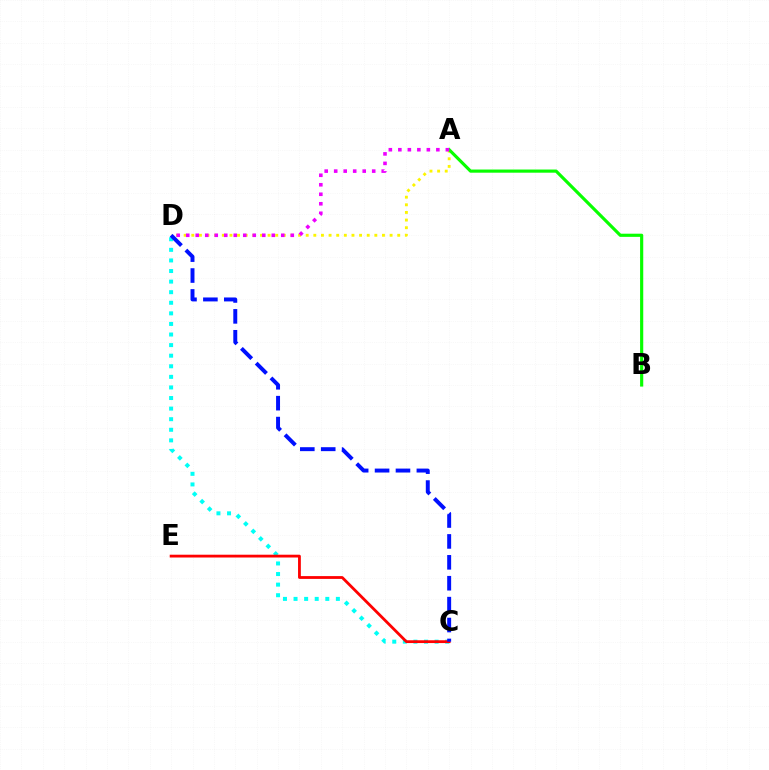{('C', 'D'): [{'color': '#00fff6', 'line_style': 'dotted', 'thickness': 2.88}, {'color': '#0010ff', 'line_style': 'dashed', 'thickness': 2.84}], ('A', 'D'): [{'color': '#fcf500', 'line_style': 'dotted', 'thickness': 2.07}, {'color': '#ee00ff', 'line_style': 'dotted', 'thickness': 2.58}], ('C', 'E'): [{'color': '#ff0000', 'line_style': 'solid', 'thickness': 2.02}], ('A', 'B'): [{'color': '#08ff00', 'line_style': 'solid', 'thickness': 2.27}]}